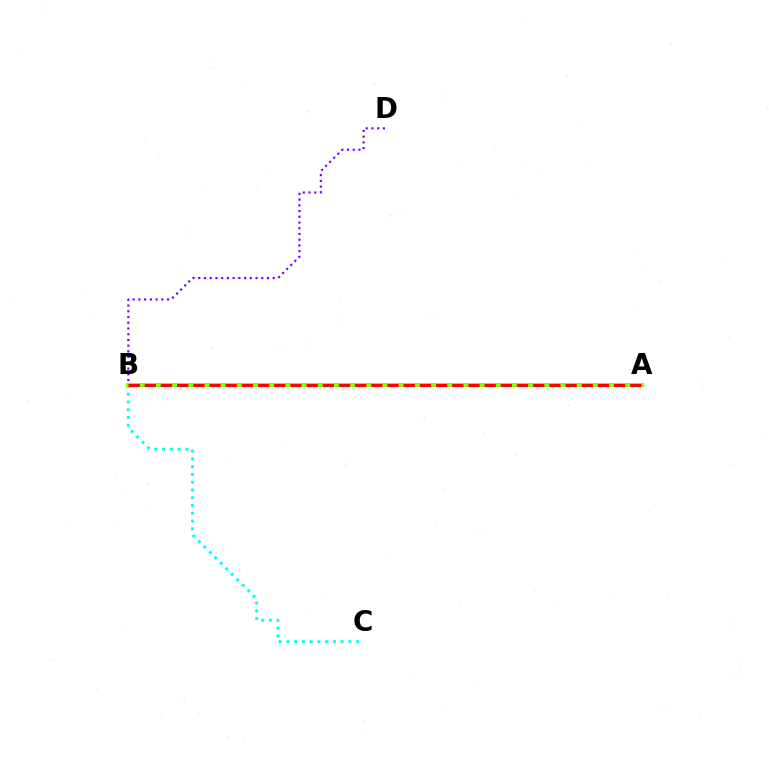{('B', 'C'): [{'color': '#00fff6', 'line_style': 'dotted', 'thickness': 2.11}], ('B', 'D'): [{'color': '#7200ff', 'line_style': 'dotted', 'thickness': 1.56}], ('A', 'B'): [{'color': '#84ff00', 'line_style': 'solid', 'thickness': 2.97}, {'color': '#ff0000', 'line_style': 'dashed', 'thickness': 2.2}]}